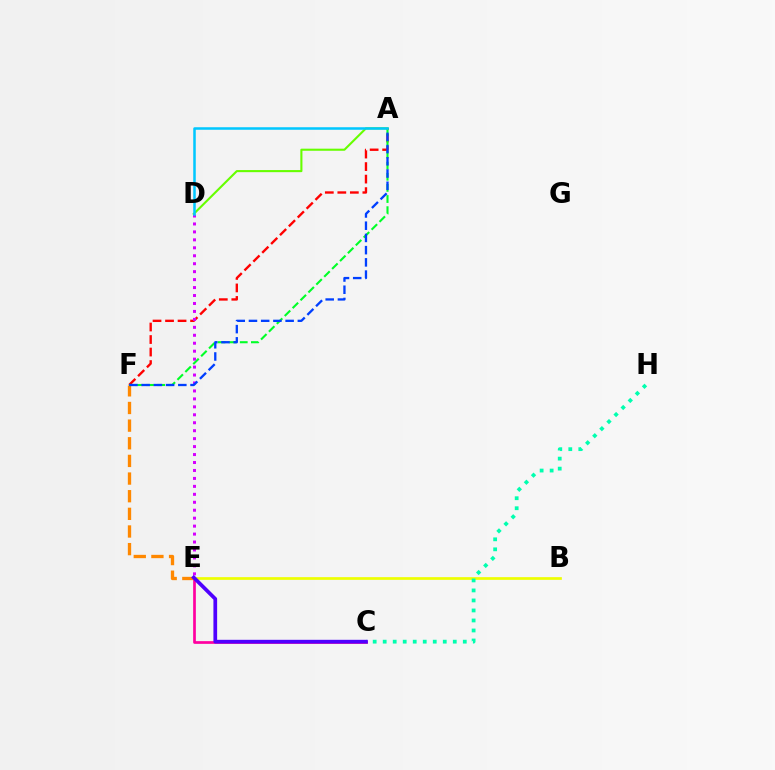{('C', 'E'): [{'color': '#ff00a0', 'line_style': 'solid', 'thickness': 1.95}, {'color': '#4f00ff', 'line_style': 'solid', 'thickness': 2.67}], ('A', 'F'): [{'color': '#ff0000', 'line_style': 'dashed', 'thickness': 1.7}, {'color': '#00ff27', 'line_style': 'dashed', 'thickness': 1.51}, {'color': '#003fff', 'line_style': 'dashed', 'thickness': 1.66}], ('B', 'E'): [{'color': '#eeff00', 'line_style': 'solid', 'thickness': 1.95}], ('E', 'F'): [{'color': '#ff8800', 'line_style': 'dashed', 'thickness': 2.4}], ('A', 'D'): [{'color': '#66ff00', 'line_style': 'solid', 'thickness': 1.51}, {'color': '#00c7ff', 'line_style': 'solid', 'thickness': 1.82}], ('D', 'E'): [{'color': '#d600ff', 'line_style': 'dotted', 'thickness': 2.16}], ('C', 'H'): [{'color': '#00ffaf', 'line_style': 'dotted', 'thickness': 2.72}]}